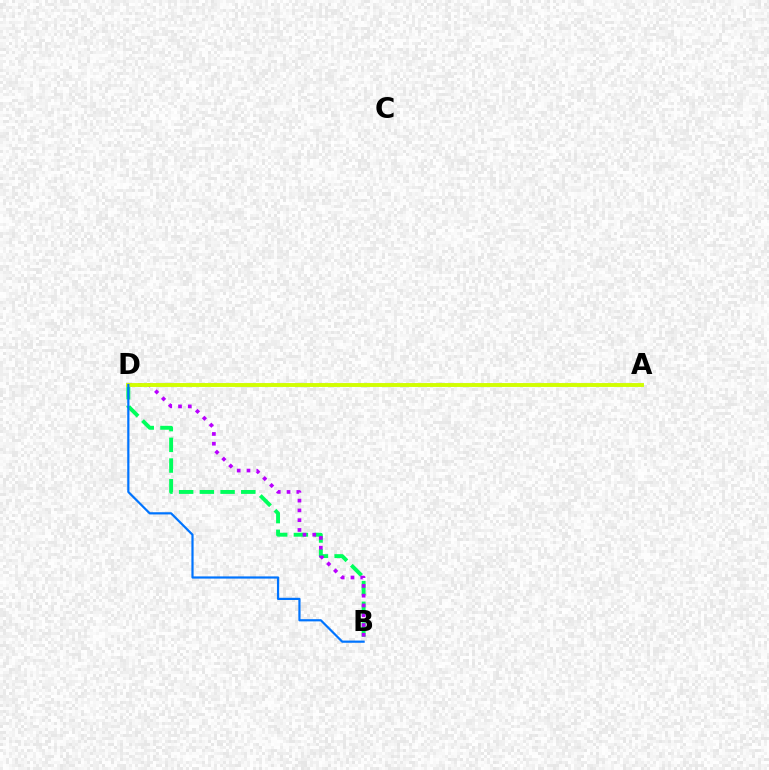{('B', 'D'): [{'color': '#00ff5c', 'line_style': 'dashed', 'thickness': 2.81}, {'color': '#b900ff', 'line_style': 'dotted', 'thickness': 2.66}, {'color': '#0074ff', 'line_style': 'solid', 'thickness': 1.59}], ('A', 'D'): [{'color': '#ff0000', 'line_style': 'dashed', 'thickness': 1.61}, {'color': '#d1ff00', 'line_style': 'solid', 'thickness': 2.79}]}